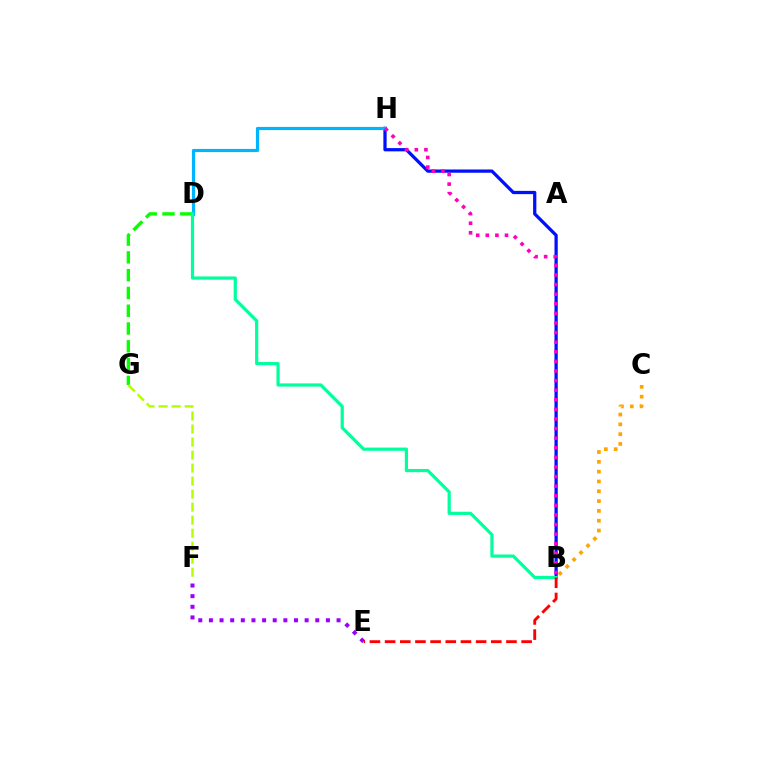{('D', 'G'): [{'color': '#08ff00', 'line_style': 'dashed', 'thickness': 2.42}], ('B', 'H'): [{'color': '#0010ff', 'line_style': 'solid', 'thickness': 2.35}, {'color': '#ff00bd', 'line_style': 'dotted', 'thickness': 2.61}], ('B', 'C'): [{'color': '#ffa500', 'line_style': 'dotted', 'thickness': 2.67}], ('F', 'G'): [{'color': '#b3ff00', 'line_style': 'dashed', 'thickness': 1.77}], ('E', 'F'): [{'color': '#9b00ff', 'line_style': 'dotted', 'thickness': 2.89}], ('D', 'H'): [{'color': '#00b5ff', 'line_style': 'solid', 'thickness': 2.28}], ('B', 'D'): [{'color': '#00ff9d', 'line_style': 'solid', 'thickness': 2.3}], ('B', 'E'): [{'color': '#ff0000', 'line_style': 'dashed', 'thickness': 2.06}]}